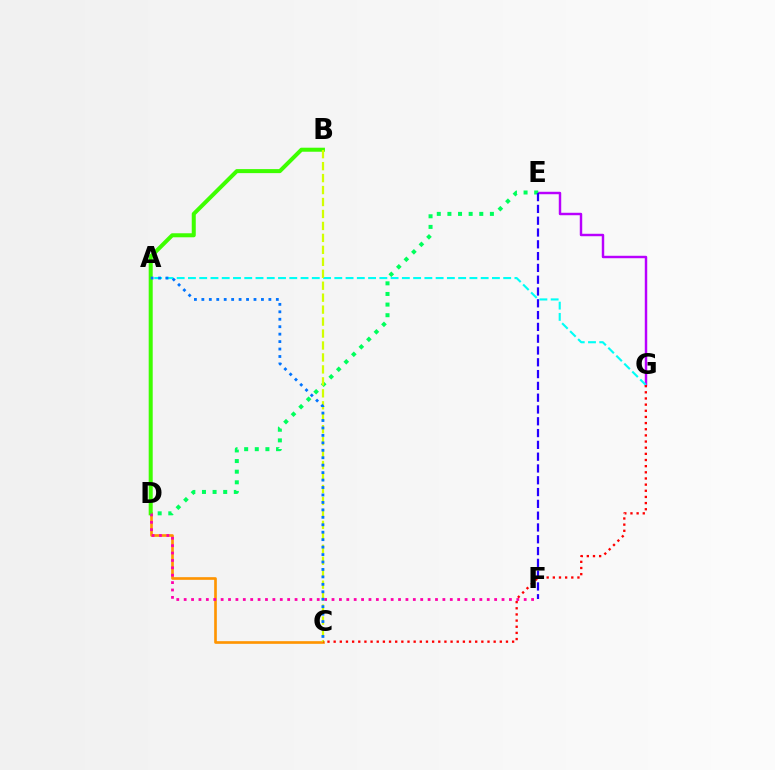{('C', 'D'): [{'color': '#ff9400', 'line_style': 'solid', 'thickness': 1.91}], ('E', 'G'): [{'color': '#b900ff', 'line_style': 'solid', 'thickness': 1.76}], ('A', 'G'): [{'color': '#00fff6', 'line_style': 'dashed', 'thickness': 1.53}], ('B', 'D'): [{'color': '#3dff00', 'line_style': 'solid', 'thickness': 2.89}], ('D', 'F'): [{'color': '#ff00ac', 'line_style': 'dotted', 'thickness': 2.01}], ('D', 'E'): [{'color': '#00ff5c', 'line_style': 'dotted', 'thickness': 2.89}], ('B', 'C'): [{'color': '#d1ff00', 'line_style': 'dashed', 'thickness': 1.62}], ('E', 'F'): [{'color': '#2500ff', 'line_style': 'dashed', 'thickness': 1.6}], ('C', 'G'): [{'color': '#ff0000', 'line_style': 'dotted', 'thickness': 1.67}], ('A', 'C'): [{'color': '#0074ff', 'line_style': 'dotted', 'thickness': 2.02}]}